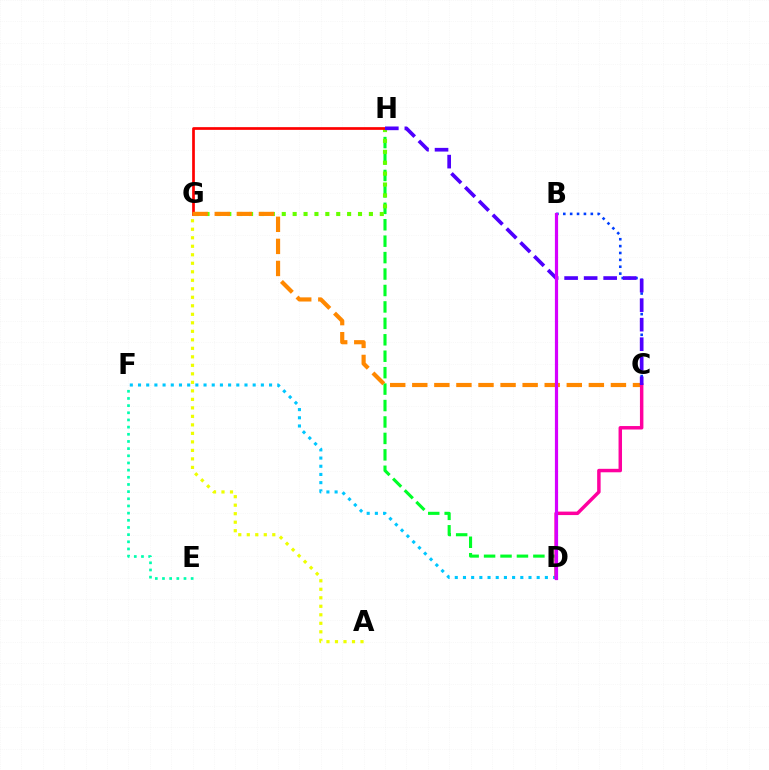{('D', 'F'): [{'color': '#00c7ff', 'line_style': 'dotted', 'thickness': 2.23}], ('E', 'F'): [{'color': '#00ffaf', 'line_style': 'dotted', 'thickness': 1.95}], ('D', 'H'): [{'color': '#00ff27', 'line_style': 'dashed', 'thickness': 2.23}], ('G', 'H'): [{'color': '#66ff00', 'line_style': 'dotted', 'thickness': 2.96}, {'color': '#ff0000', 'line_style': 'solid', 'thickness': 1.95}], ('A', 'G'): [{'color': '#eeff00', 'line_style': 'dotted', 'thickness': 2.31}], ('B', 'C'): [{'color': '#003fff', 'line_style': 'dotted', 'thickness': 1.87}], ('C', 'G'): [{'color': '#ff8800', 'line_style': 'dashed', 'thickness': 3.0}], ('C', 'D'): [{'color': '#ff00a0', 'line_style': 'solid', 'thickness': 2.5}], ('C', 'H'): [{'color': '#4f00ff', 'line_style': 'dashed', 'thickness': 2.65}], ('B', 'D'): [{'color': '#d600ff', 'line_style': 'solid', 'thickness': 2.3}]}